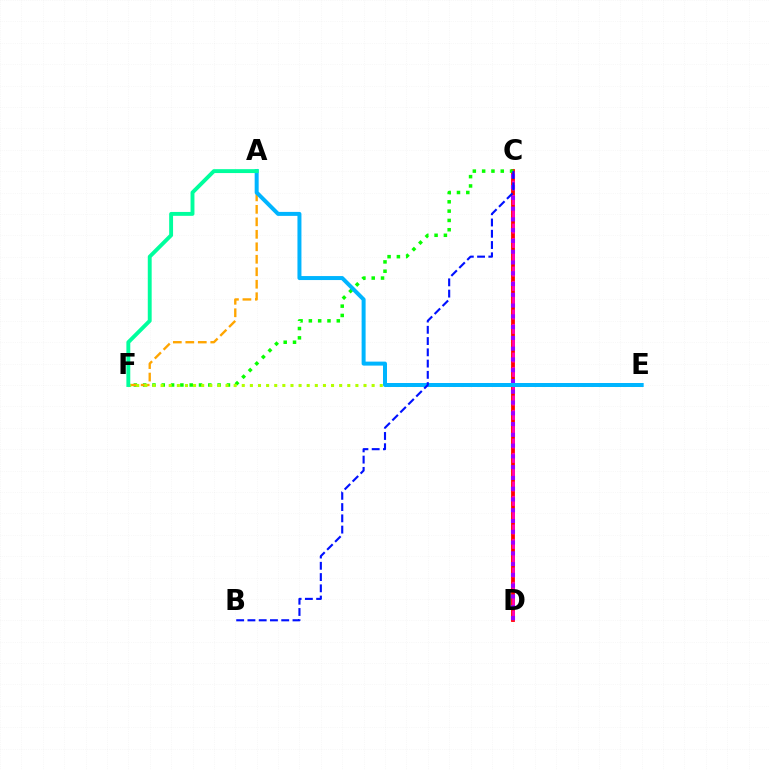{('C', 'D'): [{'color': '#ff0000', 'line_style': 'solid', 'thickness': 2.74}, {'color': '#ff00bd', 'line_style': 'dashed', 'thickness': 1.95}, {'color': '#9b00ff', 'line_style': 'dotted', 'thickness': 2.93}], ('C', 'F'): [{'color': '#08ff00', 'line_style': 'dotted', 'thickness': 2.53}], ('A', 'F'): [{'color': '#ffa500', 'line_style': 'dashed', 'thickness': 1.7}, {'color': '#00ff9d', 'line_style': 'solid', 'thickness': 2.8}], ('E', 'F'): [{'color': '#b3ff00', 'line_style': 'dotted', 'thickness': 2.21}], ('A', 'E'): [{'color': '#00b5ff', 'line_style': 'solid', 'thickness': 2.87}], ('B', 'C'): [{'color': '#0010ff', 'line_style': 'dashed', 'thickness': 1.53}]}